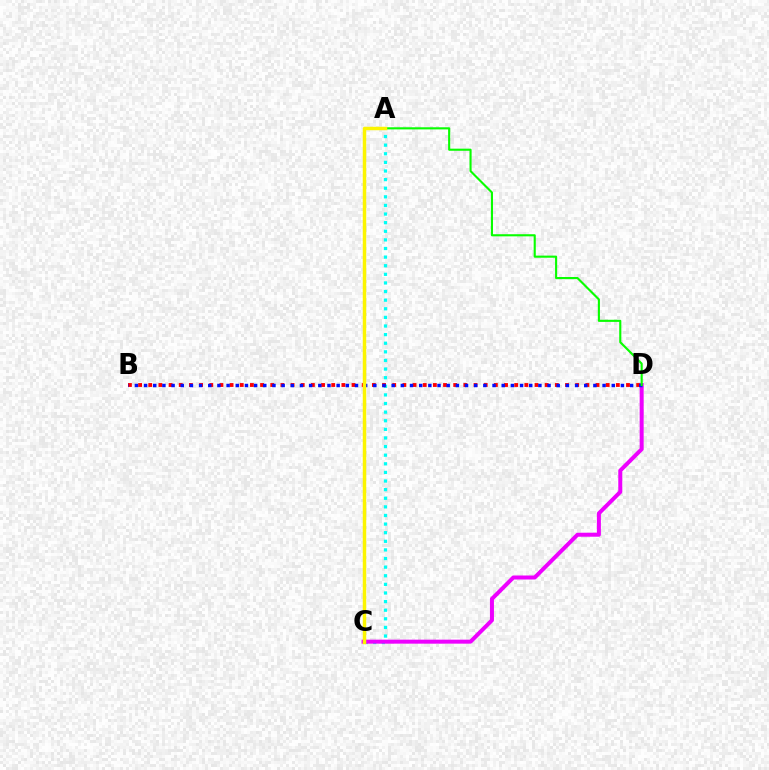{('A', 'C'): [{'color': '#00fff6', 'line_style': 'dotted', 'thickness': 2.34}, {'color': '#fcf500', 'line_style': 'solid', 'thickness': 2.49}], ('B', 'D'): [{'color': '#ff0000', 'line_style': 'dotted', 'thickness': 2.76}, {'color': '#0010ff', 'line_style': 'dotted', 'thickness': 2.49}], ('C', 'D'): [{'color': '#ee00ff', 'line_style': 'solid', 'thickness': 2.88}], ('A', 'D'): [{'color': '#08ff00', 'line_style': 'solid', 'thickness': 1.53}]}